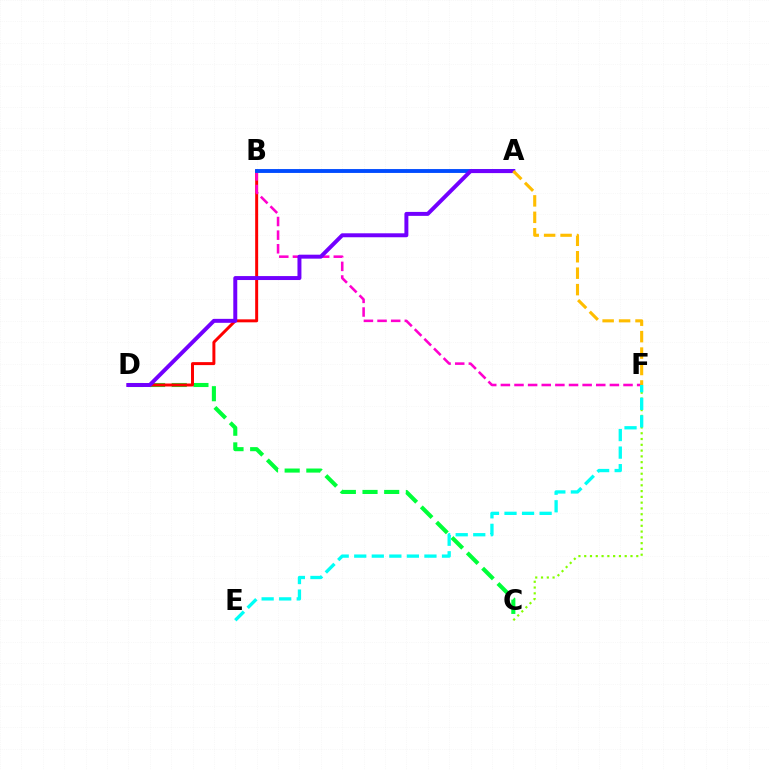{('C', 'D'): [{'color': '#00ff39', 'line_style': 'dashed', 'thickness': 2.94}], ('C', 'F'): [{'color': '#84ff00', 'line_style': 'dotted', 'thickness': 1.57}], ('B', 'D'): [{'color': '#ff0000', 'line_style': 'solid', 'thickness': 2.14}], ('B', 'F'): [{'color': '#ff00cf', 'line_style': 'dashed', 'thickness': 1.85}], ('A', 'B'): [{'color': '#004bff', 'line_style': 'solid', 'thickness': 2.79}], ('A', 'D'): [{'color': '#7200ff', 'line_style': 'solid', 'thickness': 2.85}], ('E', 'F'): [{'color': '#00fff6', 'line_style': 'dashed', 'thickness': 2.38}], ('A', 'F'): [{'color': '#ffbd00', 'line_style': 'dashed', 'thickness': 2.23}]}